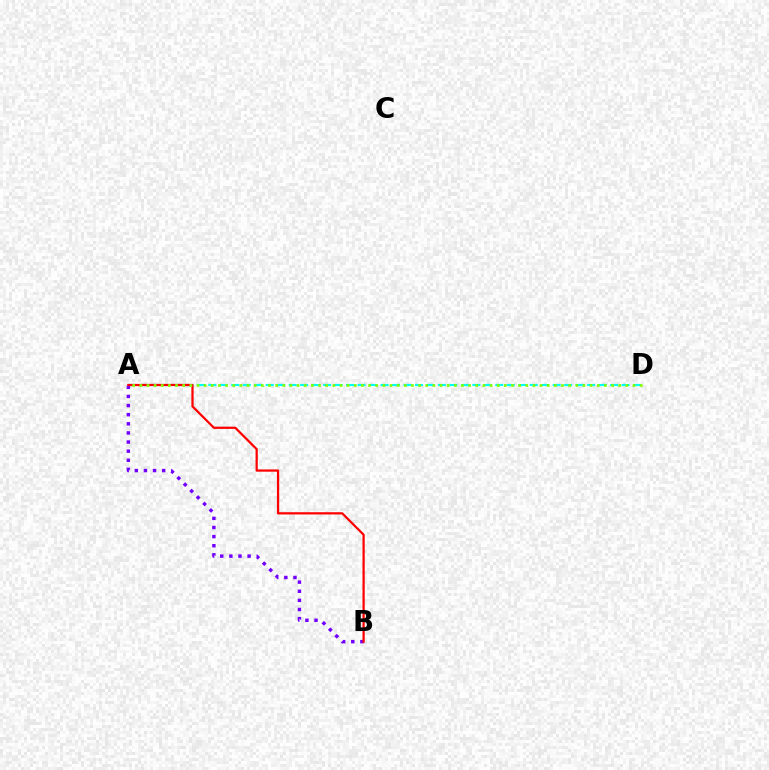{('A', 'B'): [{'color': '#7200ff', 'line_style': 'dotted', 'thickness': 2.48}, {'color': '#ff0000', 'line_style': 'solid', 'thickness': 1.61}], ('A', 'D'): [{'color': '#00fff6', 'line_style': 'dashed', 'thickness': 1.56}, {'color': '#84ff00', 'line_style': 'dotted', 'thickness': 1.94}]}